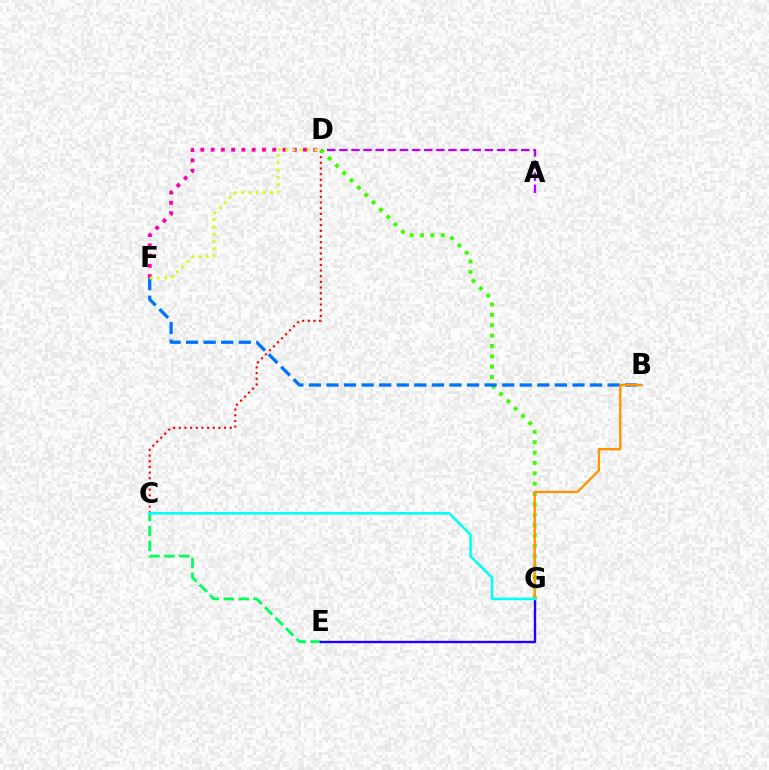{('A', 'D'): [{'color': '#b900ff', 'line_style': 'dashed', 'thickness': 1.65}], ('C', 'D'): [{'color': '#ff0000', 'line_style': 'dotted', 'thickness': 1.54}], ('D', 'G'): [{'color': '#3dff00', 'line_style': 'dotted', 'thickness': 2.82}], ('D', 'F'): [{'color': '#ff00ac', 'line_style': 'dotted', 'thickness': 2.79}, {'color': '#d1ff00', 'line_style': 'dotted', 'thickness': 1.97}], ('C', 'E'): [{'color': '#00ff5c', 'line_style': 'dashed', 'thickness': 2.03}], ('E', 'G'): [{'color': '#2500ff', 'line_style': 'solid', 'thickness': 1.71}], ('B', 'F'): [{'color': '#0074ff', 'line_style': 'dashed', 'thickness': 2.39}], ('B', 'G'): [{'color': '#ff9400', 'line_style': 'solid', 'thickness': 1.7}], ('C', 'G'): [{'color': '#00fff6', 'line_style': 'solid', 'thickness': 1.85}]}